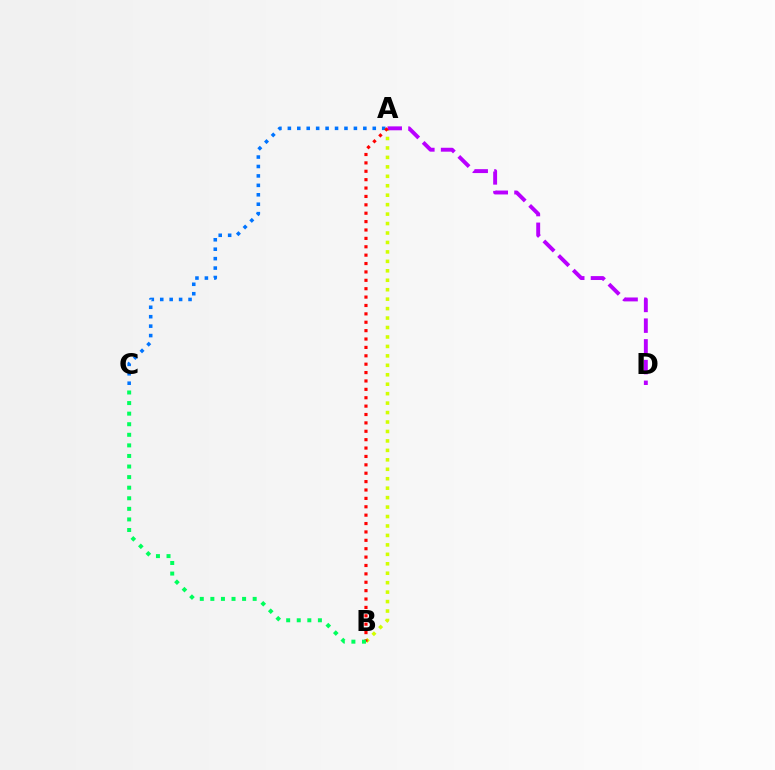{('A', 'B'): [{'color': '#d1ff00', 'line_style': 'dotted', 'thickness': 2.57}, {'color': '#ff0000', 'line_style': 'dotted', 'thickness': 2.28}], ('A', 'C'): [{'color': '#0074ff', 'line_style': 'dotted', 'thickness': 2.56}], ('A', 'D'): [{'color': '#b900ff', 'line_style': 'dashed', 'thickness': 2.82}], ('B', 'C'): [{'color': '#00ff5c', 'line_style': 'dotted', 'thickness': 2.87}]}